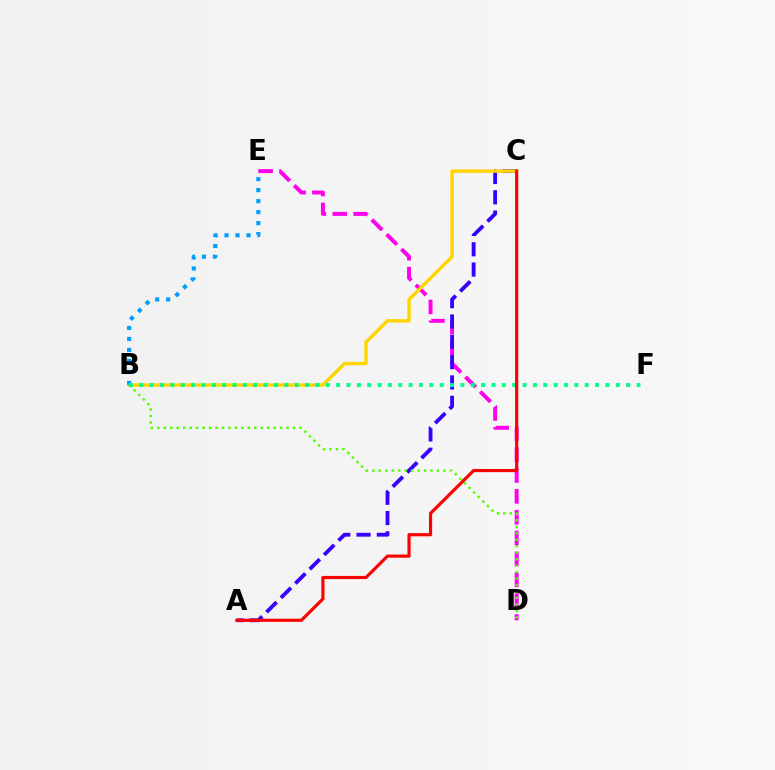{('D', 'E'): [{'color': '#ff00ed', 'line_style': 'dashed', 'thickness': 2.84}], ('A', 'C'): [{'color': '#3700ff', 'line_style': 'dashed', 'thickness': 2.76}, {'color': '#ff0000', 'line_style': 'solid', 'thickness': 2.28}], ('B', 'C'): [{'color': '#ffd500', 'line_style': 'solid', 'thickness': 2.47}], ('B', 'D'): [{'color': '#4fff00', 'line_style': 'dotted', 'thickness': 1.76}], ('B', 'E'): [{'color': '#009eff', 'line_style': 'dotted', 'thickness': 2.99}], ('B', 'F'): [{'color': '#00ff86', 'line_style': 'dotted', 'thickness': 2.81}]}